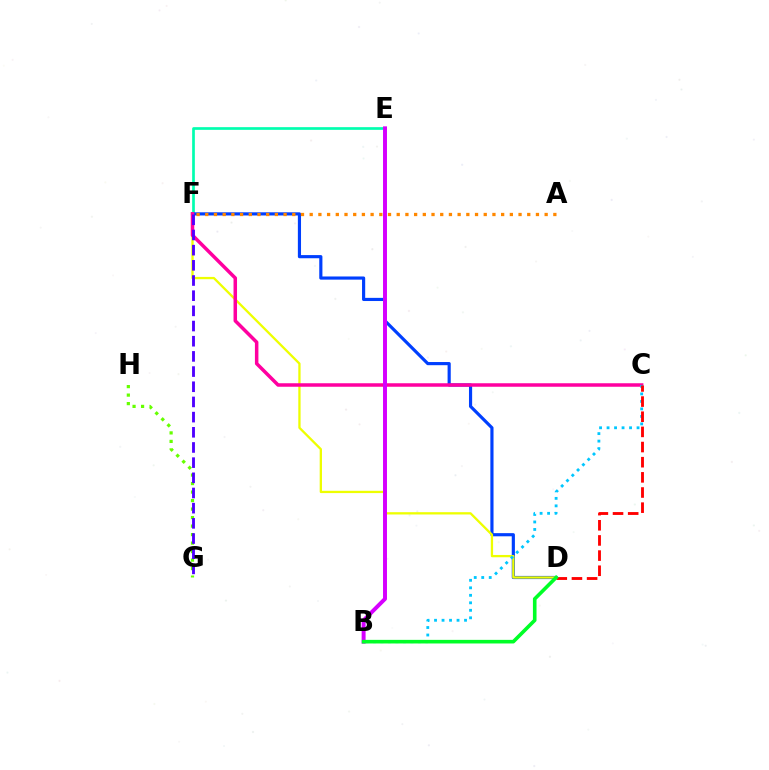{('E', 'F'): [{'color': '#00ffaf', 'line_style': 'solid', 'thickness': 1.93}], ('D', 'F'): [{'color': '#003fff', 'line_style': 'solid', 'thickness': 2.28}, {'color': '#eeff00', 'line_style': 'solid', 'thickness': 1.65}], ('C', 'F'): [{'color': '#ff00a0', 'line_style': 'solid', 'thickness': 2.52}], ('B', 'C'): [{'color': '#00c7ff', 'line_style': 'dotted', 'thickness': 2.04}], ('C', 'D'): [{'color': '#ff0000', 'line_style': 'dashed', 'thickness': 2.06}], ('A', 'F'): [{'color': '#ff8800', 'line_style': 'dotted', 'thickness': 2.36}], ('G', 'H'): [{'color': '#66ff00', 'line_style': 'dotted', 'thickness': 2.31}], ('B', 'E'): [{'color': '#d600ff', 'line_style': 'solid', 'thickness': 2.84}], ('B', 'D'): [{'color': '#00ff27', 'line_style': 'solid', 'thickness': 2.6}], ('F', 'G'): [{'color': '#4f00ff', 'line_style': 'dashed', 'thickness': 2.06}]}